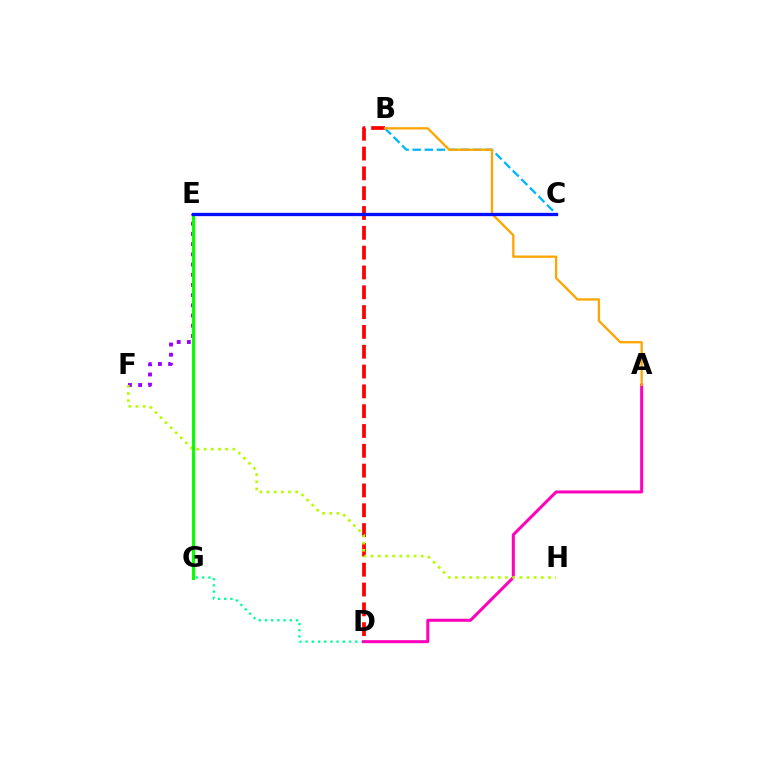{('D', 'G'): [{'color': '#00ff9d', 'line_style': 'dotted', 'thickness': 1.69}], ('E', 'F'): [{'color': '#9b00ff', 'line_style': 'dotted', 'thickness': 2.77}], ('B', 'C'): [{'color': '#00b5ff', 'line_style': 'dashed', 'thickness': 1.64}], ('B', 'D'): [{'color': '#ff0000', 'line_style': 'dashed', 'thickness': 2.69}], ('A', 'D'): [{'color': '#ff00bd', 'line_style': 'solid', 'thickness': 2.18}], ('F', 'H'): [{'color': '#b3ff00', 'line_style': 'dotted', 'thickness': 1.95}], ('A', 'B'): [{'color': '#ffa500', 'line_style': 'solid', 'thickness': 1.66}], ('E', 'G'): [{'color': '#08ff00', 'line_style': 'solid', 'thickness': 2.21}], ('C', 'E'): [{'color': '#0010ff', 'line_style': 'solid', 'thickness': 2.37}]}